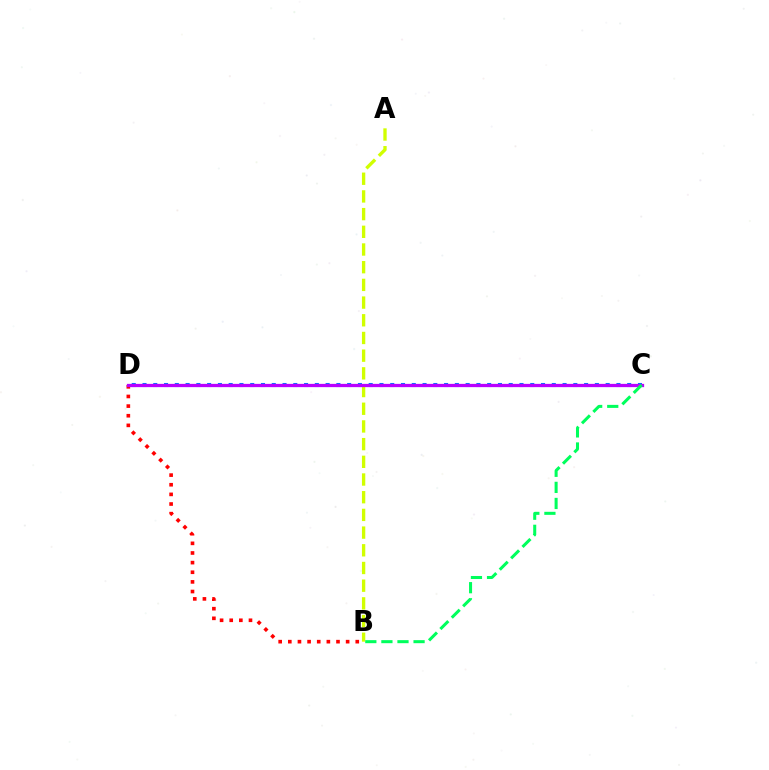{('B', 'D'): [{'color': '#ff0000', 'line_style': 'dotted', 'thickness': 2.62}], ('A', 'B'): [{'color': '#d1ff00', 'line_style': 'dashed', 'thickness': 2.4}], ('C', 'D'): [{'color': '#0074ff', 'line_style': 'dotted', 'thickness': 2.93}, {'color': '#b900ff', 'line_style': 'solid', 'thickness': 2.35}], ('B', 'C'): [{'color': '#00ff5c', 'line_style': 'dashed', 'thickness': 2.18}]}